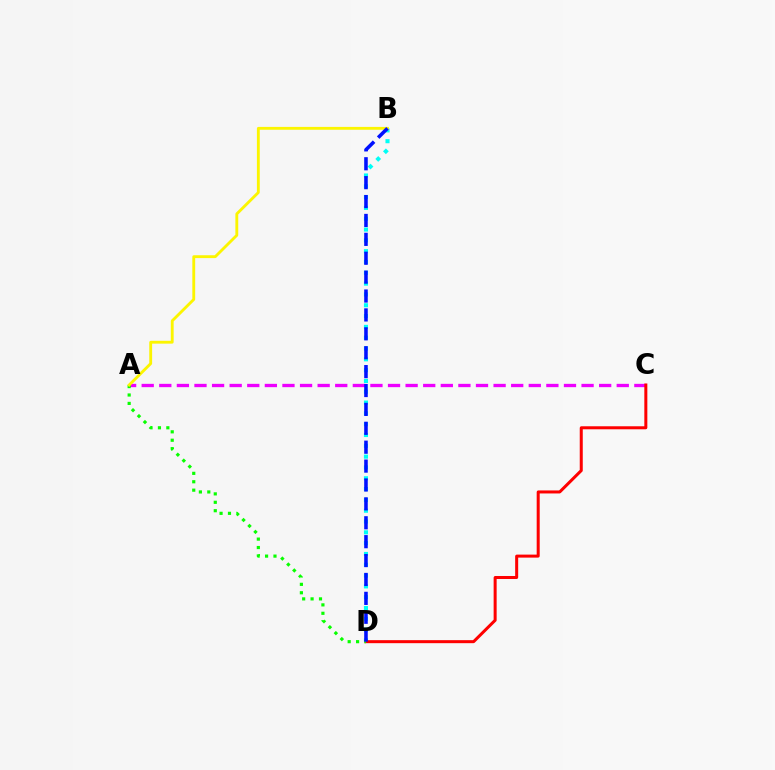{('A', 'C'): [{'color': '#ee00ff', 'line_style': 'dashed', 'thickness': 2.39}], ('B', 'D'): [{'color': '#00fff6', 'line_style': 'dotted', 'thickness': 2.94}, {'color': '#0010ff', 'line_style': 'dashed', 'thickness': 2.57}], ('C', 'D'): [{'color': '#ff0000', 'line_style': 'solid', 'thickness': 2.17}], ('A', 'D'): [{'color': '#08ff00', 'line_style': 'dotted', 'thickness': 2.29}], ('A', 'B'): [{'color': '#fcf500', 'line_style': 'solid', 'thickness': 2.05}]}